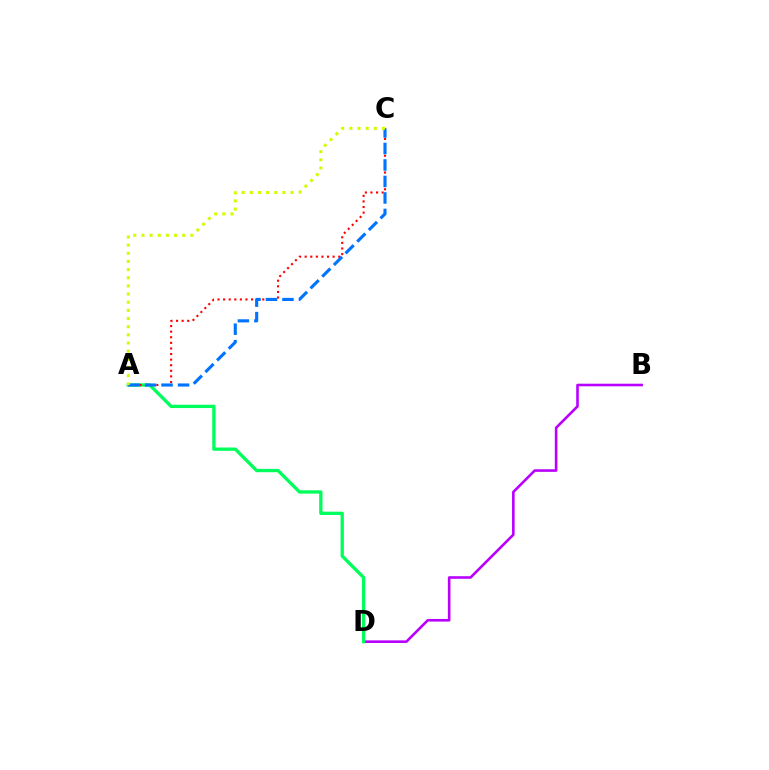{('B', 'D'): [{'color': '#b900ff', 'line_style': 'solid', 'thickness': 1.88}], ('A', 'D'): [{'color': '#00ff5c', 'line_style': 'solid', 'thickness': 2.39}], ('A', 'C'): [{'color': '#ff0000', 'line_style': 'dotted', 'thickness': 1.52}, {'color': '#0074ff', 'line_style': 'dashed', 'thickness': 2.24}, {'color': '#d1ff00', 'line_style': 'dotted', 'thickness': 2.22}]}